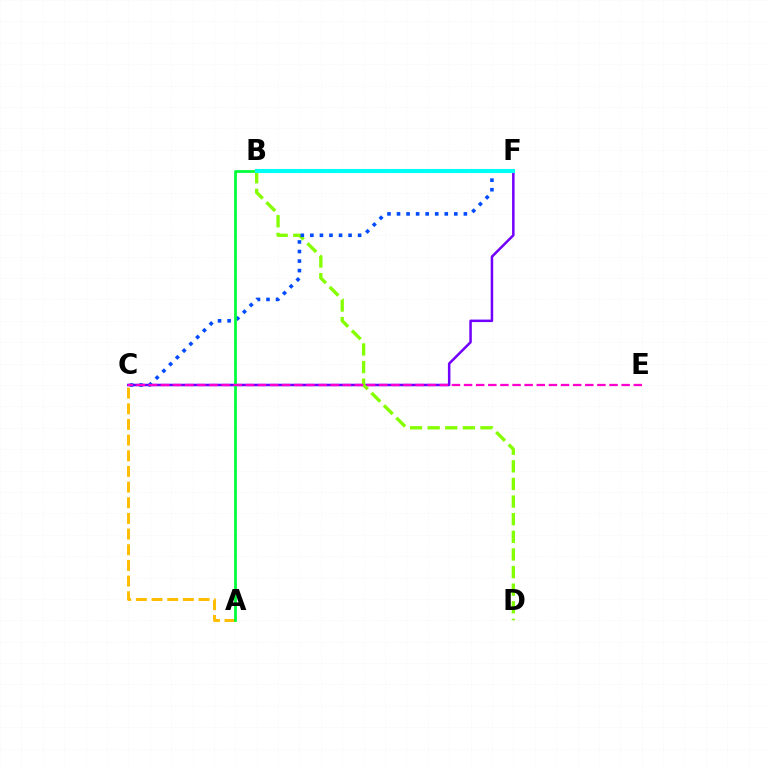{('C', 'F'): [{'color': '#7200ff', 'line_style': 'solid', 'thickness': 1.81}, {'color': '#004bff', 'line_style': 'dotted', 'thickness': 2.59}], ('A', 'C'): [{'color': '#ffbd00', 'line_style': 'dashed', 'thickness': 2.13}], ('B', 'D'): [{'color': '#84ff00', 'line_style': 'dashed', 'thickness': 2.39}], ('A', 'B'): [{'color': '#00ff39', 'line_style': 'solid', 'thickness': 1.98}], ('B', 'F'): [{'color': '#ff0000', 'line_style': 'dotted', 'thickness': 2.63}, {'color': '#00fff6', 'line_style': 'solid', 'thickness': 2.92}], ('C', 'E'): [{'color': '#ff00cf', 'line_style': 'dashed', 'thickness': 1.65}]}